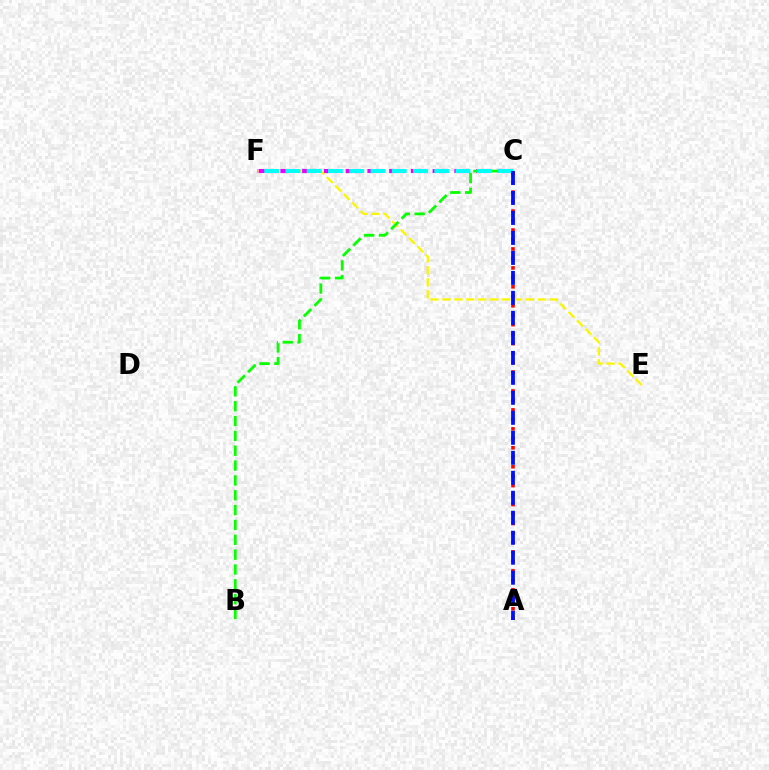{('E', 'F'): [{'color': '#fcf500', 'line_style': 'dashed', 'thickness': 1.62}], ('C', 'F'): [{'color': '#ee00ff', 'line_style': 'dashed', 'thickness': 2.95}, {'color': '#00fff6', 'line_style': 'dashed', 'thickness': 2.89}], ('B', 'C'): [{'color': '#08ff00', 'line_style': 'dashed', 'thickness': 2.02}], ('A', 'C'): [{'color': '#ff0000', 'line_style': 'dotted', 'thickness': 2.57}, {'color': '#0010ff', 'line_style': 'dashed', 'thickness': 2.72}]}